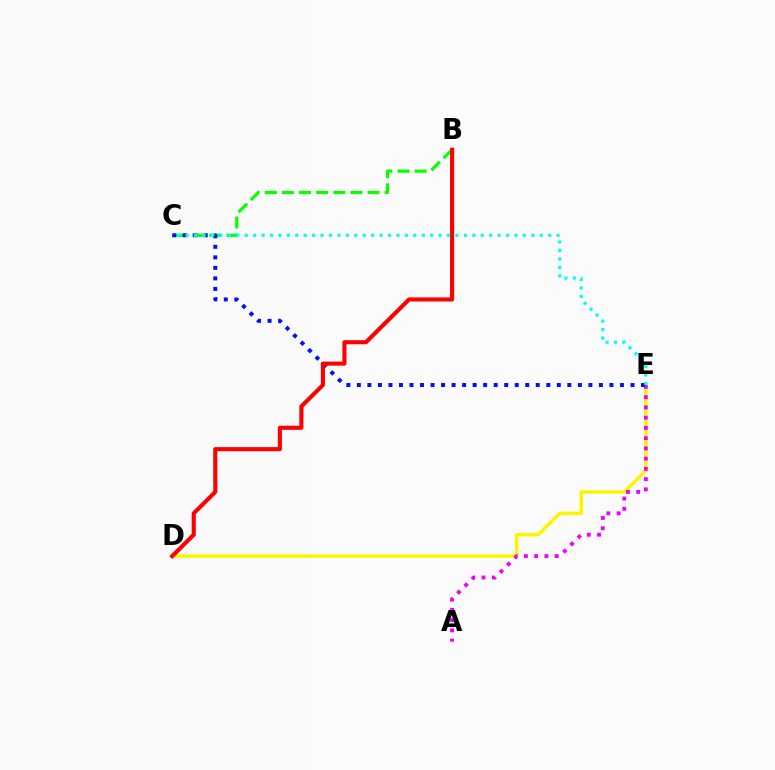{('B', 'C'): [{'color': '#08ff00', 'line_style': 'dashed', 'thickness': 2.33}], ('D', 'E'): [{'color': '#fcf500', 'line_style': 'solid', 'thickness': 2.47}], ('A', 'E'): [{'color': '#ee00ff', 'line_style': 'dotted', 'thickness': 2.78}], ('C', 'E'): [{'color': '#0010ff', 'line_style': 'dotted', 'thickness': 2.86}, {'color': '#00fff6', 'line_style': 'dotted', 'thickness': 2.29}], ('B', 'D'): [{'color': '#ff0000', 'line_style': 'solid', 'thickness': 2.96}]}